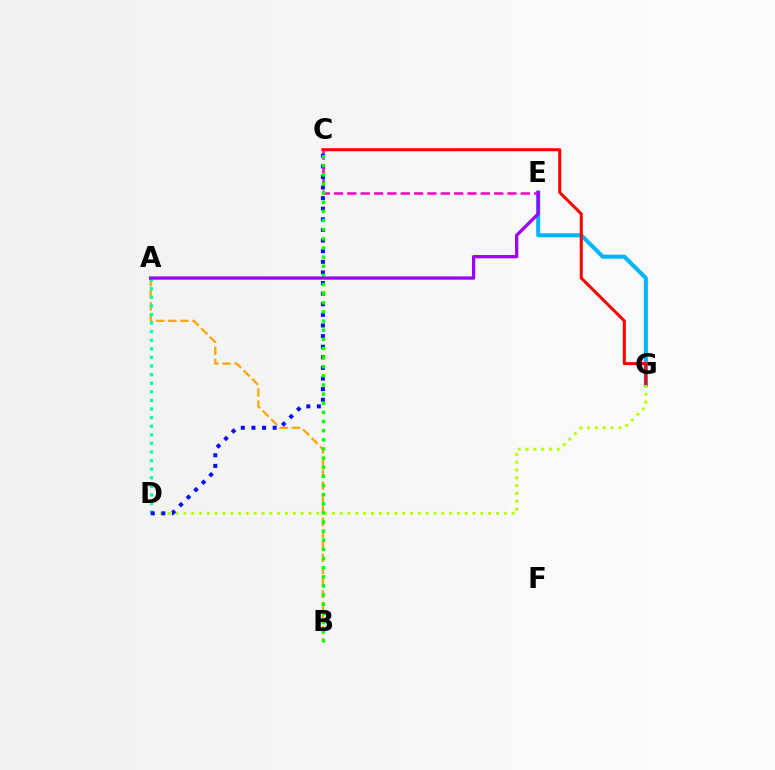{('E', 'G'): [{'color': '#00b5ff', 'line_style': 'solid', 'thickness': 2.92}], ('C', 'G'): [{'color': '#ff0000', 'line_style': 'solid', 'thickness': 2.19}], ('A', 'B'): [{'color': '#ffa500', 'line_style': 'dashed', 'thickness': 1.64}], ('A', 'D'): [{'color': '#00ff9d', 'line_style': 'dotted', 'thickness': 2.33}], ('D', 'G'): [{'color': '#b3ff00', 'line_style': 'dotted', 'thickness': 2.12}], ('C', 'E'): [{'color': '#ff00bd', 'line_style': 'dashed', 'thickness': 1.81}], ('C', 'D'): [{'color': '#0010ff', 'line_style': 'dotted', 'thickness': 2.88}], ('B', 'C'): [{'color': '#08ff00', 'line_style': 'dotted', 'thickness': 2.48}], ('A', 'E'): [{'color': '#9b00ff', 'line_style': 'solid', 'thickness': 2.36}]}